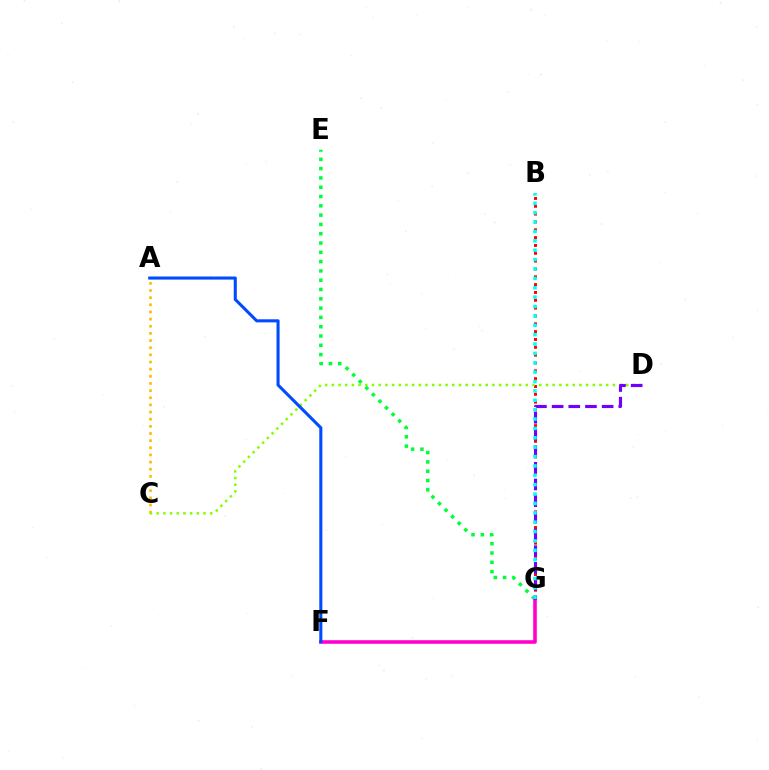{('A', 'C'): [{'color': '#ffbd00', 'line_style': 'dotted', 'thickness': 1.94}], ('B', 'G'): [{'color': '#ff0000', 'line_style': 'dotted', 'thickness': 2.13}, {'color': '#00fff6', 'line_style': 'dotted', 'thickness': 2.55}], ('C', 'D'): [{'color': '#84ff00', 'line_style': 'dotted', 'thickness': 1.82}], ('E', 'G'): [{'color': '#00ff39', 'line_style': 'dotted', 'thickness': 2.53}], ('F', 'G'): [{'color': '#ff00cf', 'line_style': 'solid', 'thickness': 2.59}], ('D', 'G'): [{'color': '#7200ff', 'line_style': 'dashed', 'thickness': 2.27}], ('A', 'F'): [{'color': '#004bff', 'line_style': 'solid', 'thickness': 2.21}]}